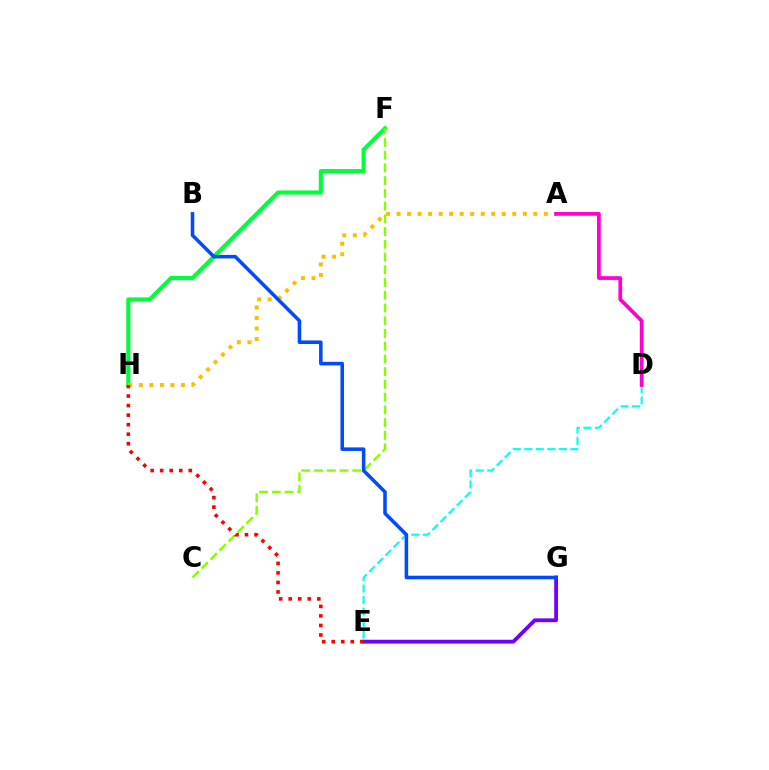{('F', 'H'): [{'color': '#00ff39', 'line_style': 'solid', 'thickness': 2.96}], ('D', 'E'): [{'color': '#00fff6', 'line_style': 'dashed', 'thickness': 1.56}], ('E', 'G'): [{'color': '#7200ff', 'line_style': 'solid', 'thickness': 2.76}], ('A', 'H'): [{'color': '#ffbd00', 'line_style': 'dotted', 'thickness': 2.86}], ('A', 'D'): [{'color': '#ff00cf', 'line_style': 'solid', 'thickness': 2.7}], ('C', 'F'): [{'color': '#84ff00', 'line_style': 'dashed', 'thickness': 1.73}], ('B', 'G'): [{'color': '#004bff', 'line_style': 'solid', 'thickness': 2.56}], ('E', 'H'): [{'color': '#ff0000', 'line_style': 'dotted', 'thickness': 2.59}]}